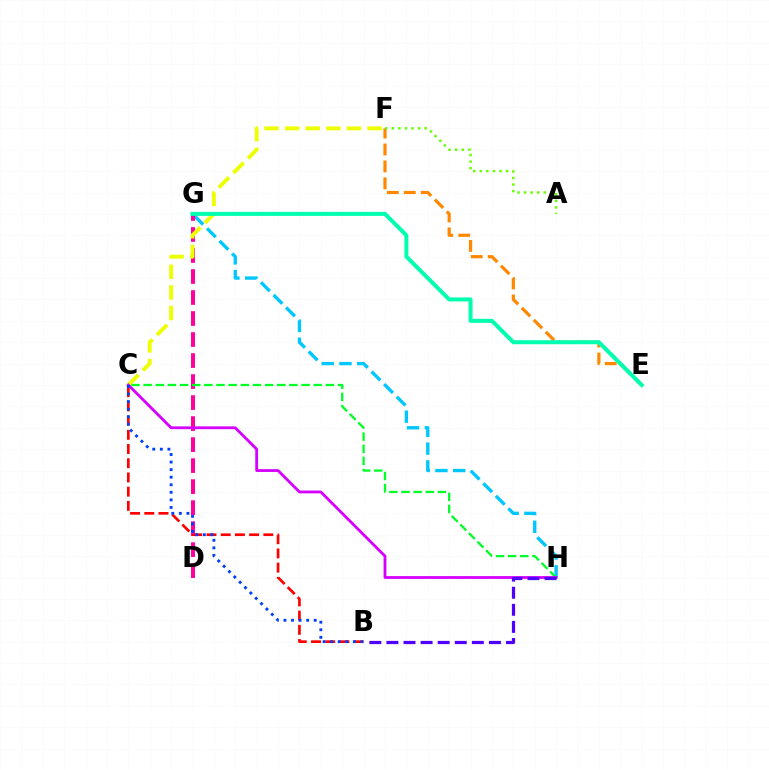{('G', 'H'): [{'color': '#00c7ff', 'line_style': 'dashed', 'thickness': 2.42}], ('D', 'G'): [{'color': '#ff00a0', 'line_style': 'dashed', 'thickness': 2.85}], ('C', 'F'): [{'color': '#eeff00', 'line_style': 'dashed', 'thickness': 2.8}], ('C', 'H'): [{'color': '#00ff27', 'line_style': 'dashed', 'thickness': 1.65}, {'color': '#d600ff', 'line_style': 'solid', 'thickness': 2.02}], ('E', 'F'): [{'color': '#ff8800', 'line_style': 'dashed', 'thickness': 2.3}], ('B', 'C'): [{'color': '#ff0000', 'line_style': 'dashed', 'thickness': 1.93}, {'color': '#003fff', 'line_style': 'dotted', 'thickness': 2.05}], ('E', 'G'): [{'color': '#00ffaf', 'line_style': 'solid', 'thickness': 2.9}], ('B', 'H'): [{'color': '#4f00ff', 'line_style': 'dashed', 'thickness': 2.32}], ('A', 'F'): [{'color': '#66ff00', 'line_style': 'dotted', 'thickness': 1.78}]}